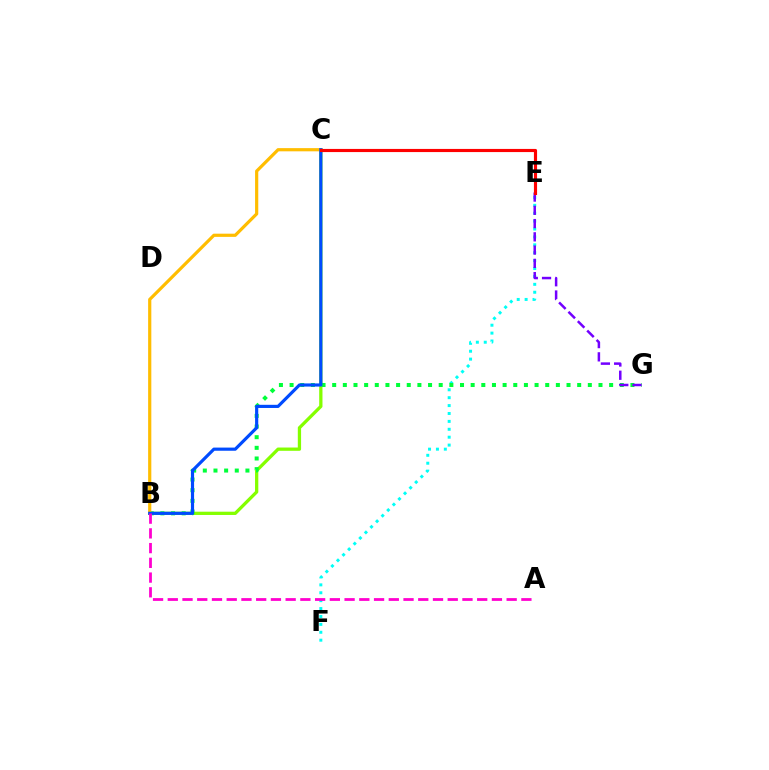{('E', 'F'): [{'color': '#00fff6', 'line_style': 'dotted', 'thickness': 2.15}], ('B', 'C'): [{'color': '#84ff00', 'line_style': 'solid', 'thickness': 2.36}, {'color': '#ffbd00', 'line_style': 'solid', 'thickness': 2.3}, {'color': '#004bff', 'line_style': 'solid', 'thickness': 2.28}], ('B', 'G'): [{'color': '#00ff39', 'line_style': 'dotted', 'thickness': 2.89}], ('E', 'G'): [{'color': '#7200ff', 'line_style': 'dashed', 'thickness': 1.8}], ('C', 'E'): [{'color': '#ff0000', 'line_style': 'solid', 'thickness': 2.26}], ('A', 'B'): [{'color': '#ff00cf', 'line_style': 'dashed', 'thickness': 2.0}]}